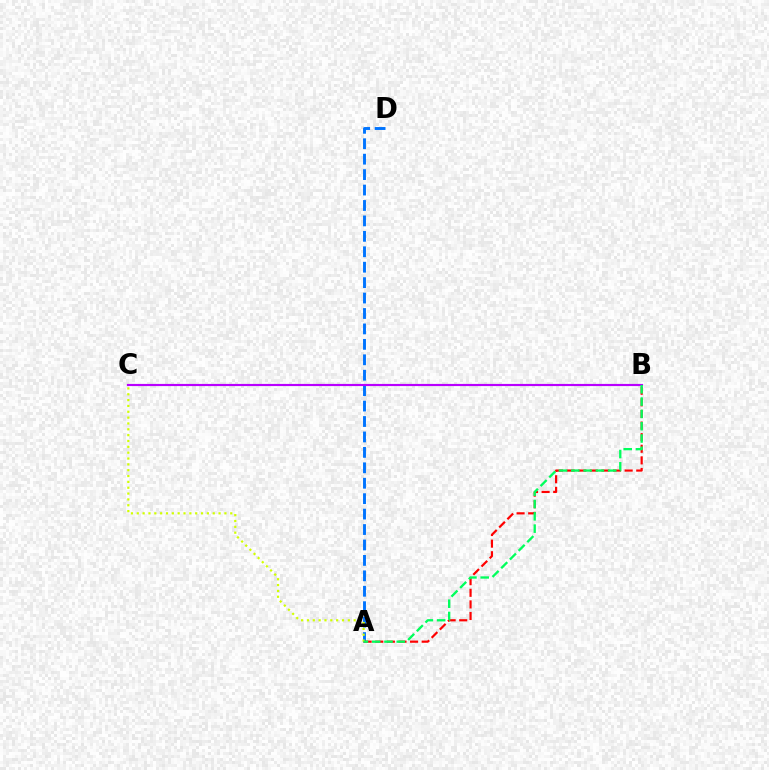{('A', 'D'): [{'color': '#0074ff', 'line_style': 'dashed', 'thickness': 2.1}], ('A', 'B'): [{'color': '#ff0000', 'line_style': 'dashed', 'thickness': 1.58}, {'color': '#00ff5c', 'line_style': 'dashed', 'thickness': 1.67}], ('B', 'C'): [{'color': '#b900ff', 'line_style': 'solid', 'thickness': 1.56}], ('A', 'C'): [{'color': '#d1ff00', 'line_style': 'dotted', 'thickness': 1.59}]}